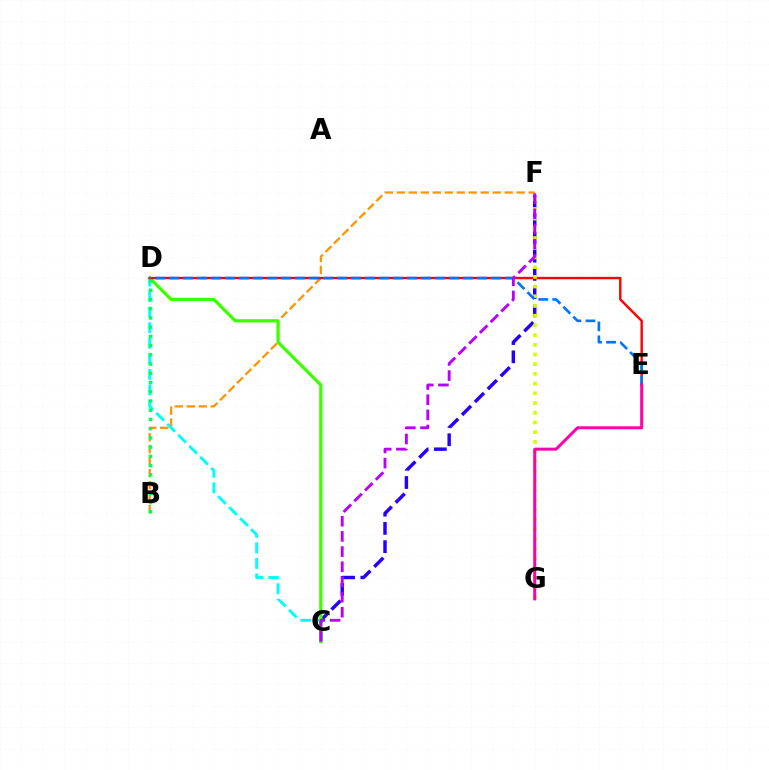{('B', 'F'): [{'color': '#ff9400', 'line_style': 'dashed', 'thickness': 1.63}], ('C', 'F'): [{'color': '#2500ff', 'line_style': 'dashed', 'thickness': 2.48}, {'color': '#b900ff', 'line_style': 'dashed', 'thickness': 2.06}], ('C', 'D'): [{'color': '#00fff6', 'line_style': 'dashed', 'thickness': 2.11}, {'color': '#3dff00', 'line_style': 'solid', 'thickness': 2.33}], ('D', 'E'): [{'color': '#ff0000', 'line_style': 'solid', 'thickness': 1.73}, {'color': '#0074ff', 'line_style': 'dashed', 'thickness': 1.9}], ('F', 'G'): [{'color': '#d1ff00', 'line_style': 'dotted', 'thickness': 2.64}], ('B', 'D'): [{'color': '#00ff5c', 'line_style': 'dotted', 'thickness': 2.51}], ('E', 'G'): [{'color': '#ff00ac', 'line_style': 'solid', 'thickness': 2.15}]}